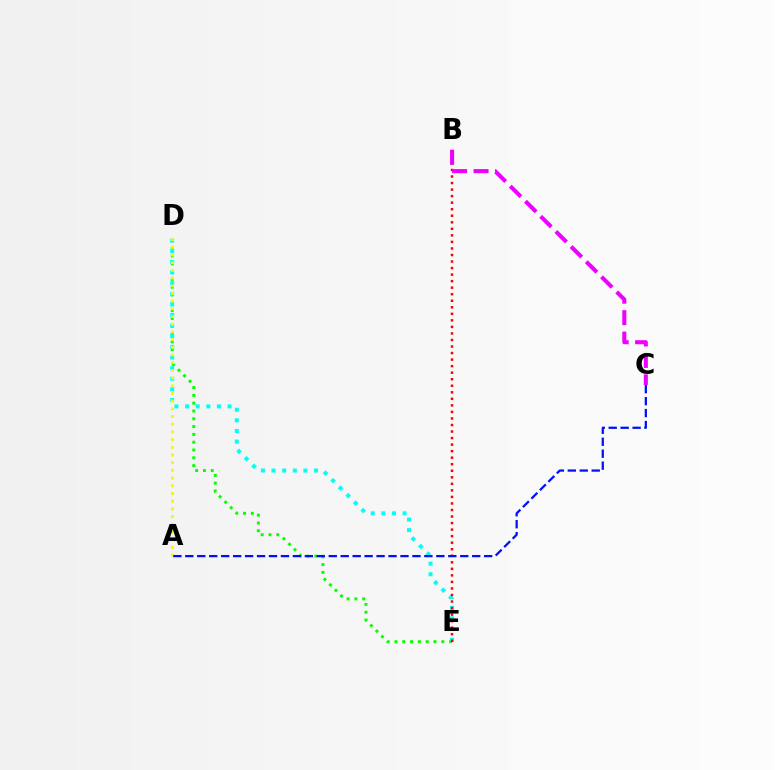{('D', 'E'): [{'color': '#08ff00', 'line_style': 'dotted', 'thickness': 2.12}, {'color': '#00fff6', 'line_style': 'dotted', 'thickness': 2.89}], ('A', 'D'): [{'color': '#fcf500', 'line_style': 'dotted', 'thickness': 2.09}], ('B', 'E'): [{'color': '#ff0000', 'line_style': 'dotted', 'thickness': 1.78}], ('B', 'C'): [{'color': '#ee00ff', 'line_style': 'dashed', 'thickness': 2.91}], ('A', 'C'): [{'color': '#0010ff', 'line_style': 'dashed', 'thickness': 1.62}]}